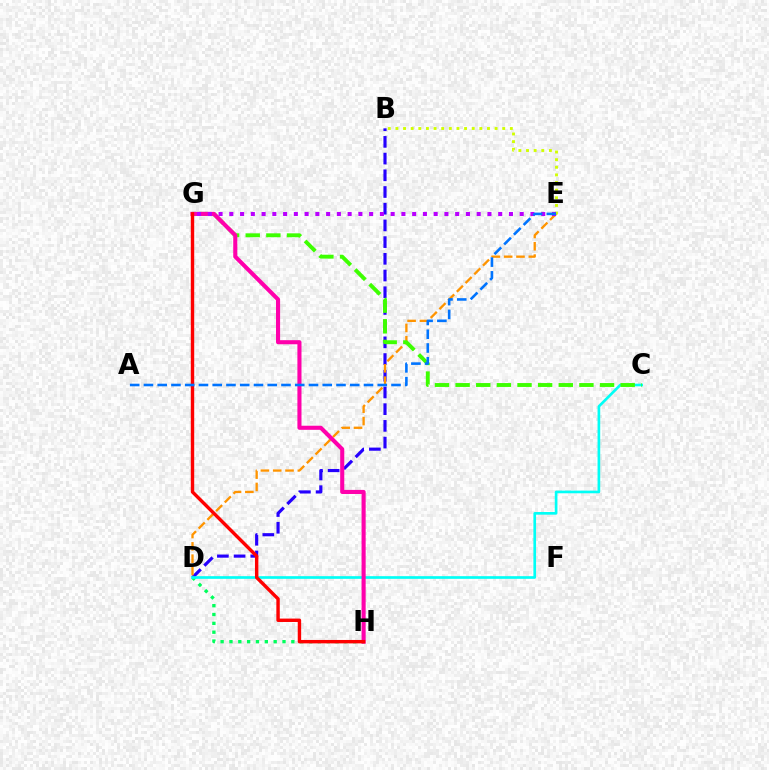{('B', 'D'): [{'color': '#2500ff', 'line_style': 'dashed', 'thickness': 2.27}], ('D', 'H'): [{'color': '#00ff5c', 'line_style': 'dotted', 'thickness': 2.4}], ('C', 'D'): [{'color': '#00fff6', 'line_style': 'solid', 'thickness': 1.92}], ('B', 'E'): [{'color': '#d1ff00', 'line_style': 'dotted', 'thickness': 2.07}], ('D', 'E'): [{'color': '#ff9400', 'line_style': 'dashed', 'thickness': 1.67}], ('C', 'G'): [{'color': '#3dff00', 'line_style': 'dashed', 'thickness': 2.8}], ('G', 'H'): [{'color': '#ff00ac', 'line_style': 'solid', 'thickness': 2.94}, {'color': '#ff0000', 'line_style': 'solid', 'thickness': 2.45}], ('E', 'G'): [{'color': '#b900ff', 'line_style': 'dotted', 'thickness': 2.92}], ('A', 'E'): [{'color': '#0074ff', 'line_style': 'dashed', 'thickness': 1.87}]}